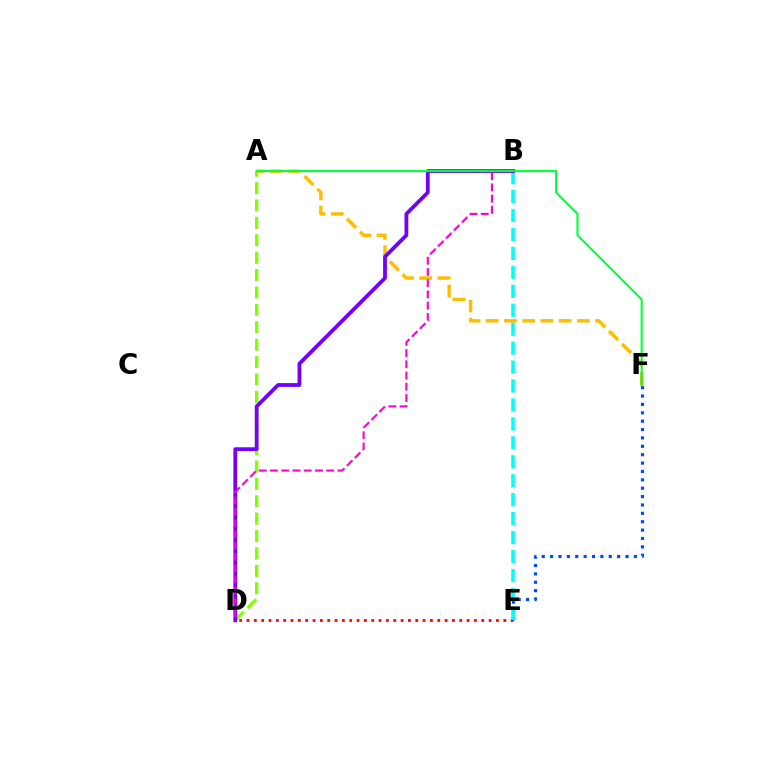{('D', 'E'): [{'color': '#ff0000', 'line_style': 'dotted', 'thickness': 1.99}], ('A', 'D'): [{'color': '#84ff00', 'line_style': 'dashed', 'thickness': 2.36}], ('E', 'F'): [{'color': '#004bff', 'line_style': 'dotted', 'thickness': 2.28}], ('B', 'E'): [{'color': '#00fff6', 'line_style': 'dashed', 'thickness': 2.57}], ('A', 'F'): [{'color': '#ffbd00', 'line_style': 'dashed', 'thickness': 2.47}, {'color': '#00ff39', 'line_style': 'solid', 'thickness': 1.5}], ('B', 'D'): [{'color': '#7200ff', 'line_style': 'solid', 'thickness': 2.73}, {'color': '#ff00cf', 'line_style': 'dashed', 'thickness': 1.53}]}